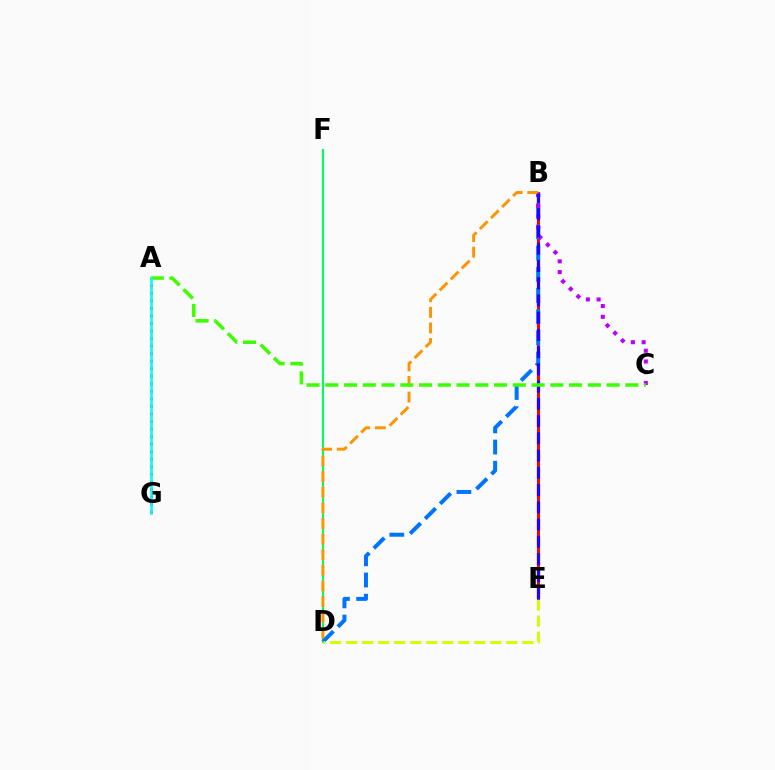{('D', 'F'): [{'color': '#00ff5c', 'line_style': 'solid', 'thickness': 1.51}], ('B', 'E'): [{'color': '#ff0000', 'line_style': 'solid', 'thickness': 2.15}, {'color': '#2500ff', 'line_style': 'dashed', 'thickness': 2.34}], ('B', 'D'): [{'color': '#0074ff', 'line_style': 'dashed', 'thickness': 2.88}, {'color': '#ff9400', 'line_style': 'dashed', 'thickness': 2.12}], ('D', 'E'): [{'color': '#d1ff00', 'line_style': 'dashed', 'thickness': 2.18}], ('B', 'C'): [{'color': '#b900ff', 'line_style': 'dotted', 'thickness': 2.92}], ('A', 'G'): [{'color': '#ff00ac', 'line_style': 'dotted', 'thickness': 2.05}, {'color': '#00fff6', 'line_style': 'solid', 'thickness': 1.8}], ('A', 'C'): [{'color': '#3dff00', 'line_style': 'dashed', 'thickness': 2.55}]}